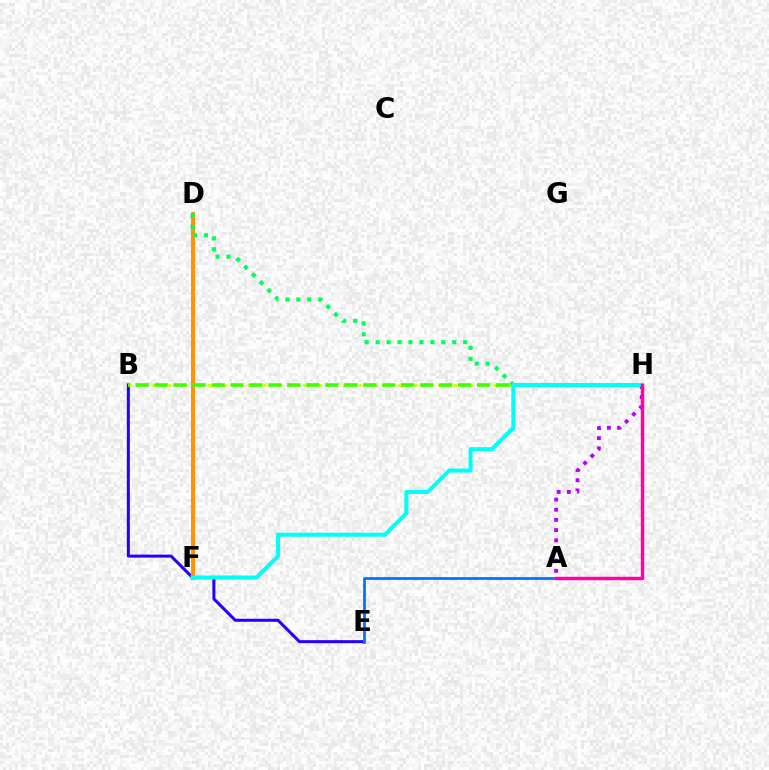{('D', 'F'): [{'color': '#ff0000', 'line_style': 'solid', 'thickness': 2.11}, {'color': '#ff9400', 'line_style': 'solid', 'thickness': 2.9}], ('A', 'H'): [{'color': '#b900ff', 'line_style': 'dotted', 'thickness': 2.77}, {'color': '#ff00ac', 'line_style': 'solid', 'thickness': 2.48}], ('B', 'E'): [{'color': '#2500ff', 'line_style': 'solid', 'thickness': 2.18}], ('B', 'H'): [{'color': '#d1ff00', 'line_style': 'dotted', 'thickness': 2.16}, {'color': '#3dff00', 'line_style': 'dashed', 'thickness': 2.58}], ('D', 'H'): [{'color': '#00ff5c', 'line_style': 'dotted', 'thickness': 2.98}], ('F', 'H'): [{'color': '#00fff6', 'line_style': 'solid', 'thickness': 2.9}], ('A', 'E'): [{'color': '#0074ff', 'line_style': 'solid', 'thickness': 1.98}]}